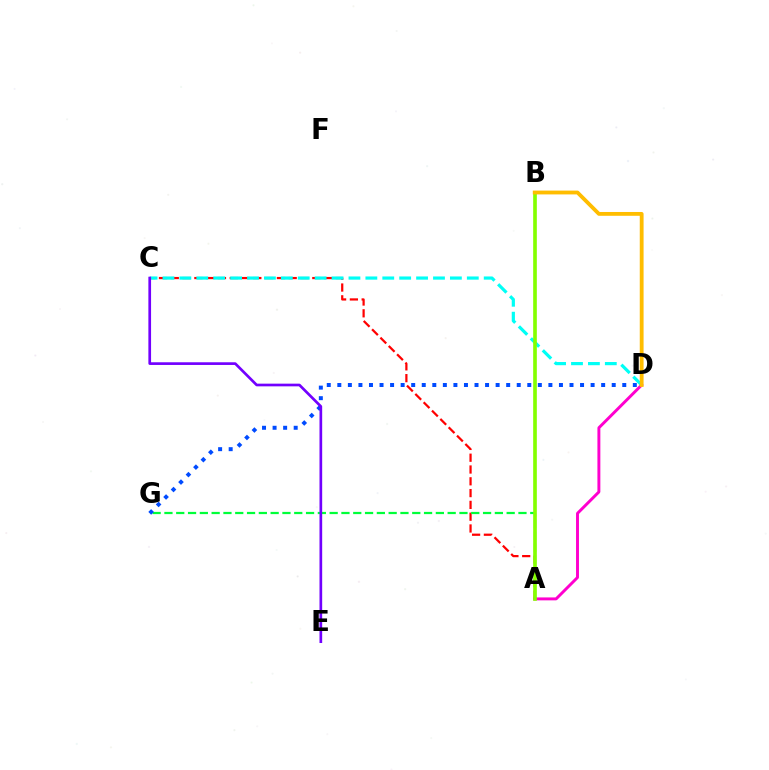{('A', 'C'): [{'color': '#ff0000', 'line_style': 'dashed', 'thickness': 1.6}], ('A', 'D'): [{'color': '#ff00cf', 'line_style': 'solid', 'thickness': 2.11}], ('C', 'D'): [{'color': '#00fff6', 'line_style': 'dashed', 'thickness': 2.3}], ('A', 'G'): [{'color': '#00ff39', 'line_style': 'dashed', 'thickness': 1.6}], ('D', 'G'): [{'color': '#004bff', 'line_style': 'dotted', 'thickness': 2.87}], ('A', 'B'): [{'color': '#84ff00', 'line_style': 'solid', 'thickness': 2.63}], ('B', 'D'): [{'color': '#ffbd00', 'line_style': 'solid', 'thickness': 2.75}], ('C', 'E'): [{'color': '#7200ff', 'line_style': 'solid', 'thickness': 1.93}]}